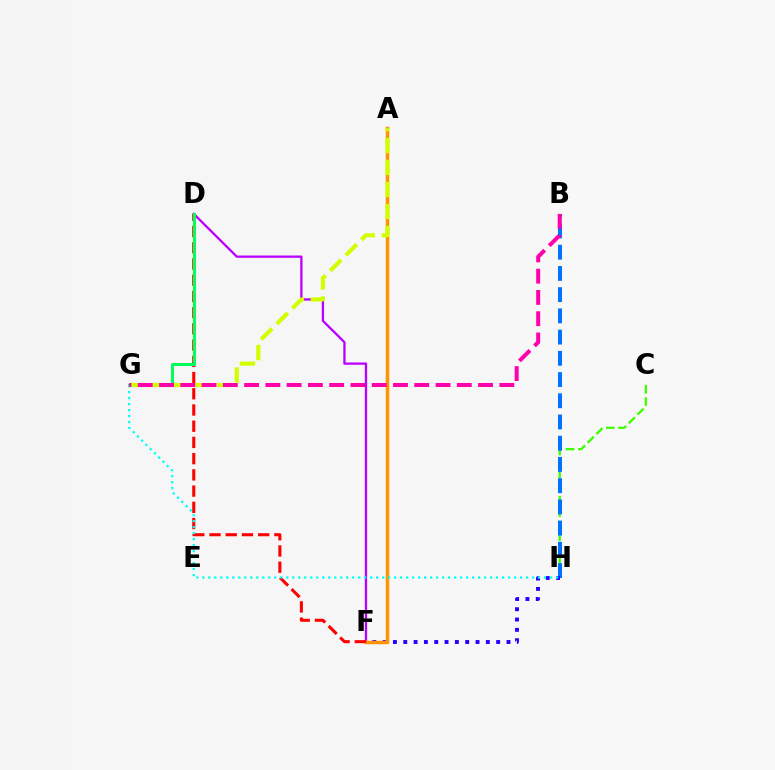{('C', 'H'): [{'color': '#3dff00', 'line_style': 'dashed', 'thickness': 1.67}], ('B', 'H'): [{'color': '#0074ff', 'line_style': 'dashed', 'thickness': 2.88}], ('F', 'H'): [{'color': '#2500ff', 'line_style': 'dotted', 'thickness': 2.8}], ('D', 'F'): [{'color': '#b900ff', 'line_style': 'solid', 'thickness': 1.66}, {'color': '#ff0000', 'line_style': 'dashed', 'thickness': 2.2}], ('A', 'F'): [{'color': '#ff9400', 'line_style': 'solid', 'thickness': 2.52}], ('D', 'G'): [{'color': '#00ff5c', 'line_style': 'solid', 'thickness': 2.18}], ('G', 'H'): [{'color': '#00fff6', 'line_style': 'dotted', 'thickness': 1.63}], ('A', 'G'): [{'color': '#d1ff00', 'line_style': 'dashed', 'thickness': 2.99}], ('B', 'G'): [{'color': '#ff00ac', 'line_style': 'dashed', 'thickness': 2.89}]}